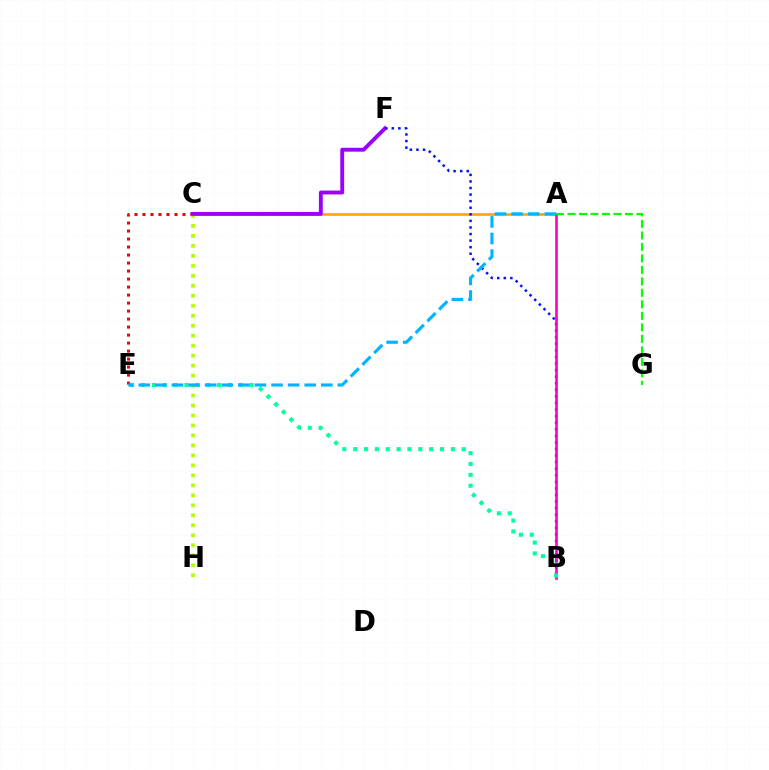{('C', 'E'): [{'color': '#ff0000', 'line_style': 'dotted', 'thickness': 2.17}], ('C', 'H'): [{'color': '#b3ff00', 'line_style': 'dotted', 'thickness': 2.71}], ('A', 'C'): [{'color': '#ffa500', 'line_style': 'solid', 'thickness': 1.91}], ('C', 'F'): [{'color': '#9b00ff', 'line_style': 'solid', 'thickness': 2.79}], ('B', 'F'): [{'color': '#0010ff', 'line_style': 'dotted', 'thickness': 1.79}], ('A', 'B'): [{'color': '#ff00bd', 'line_style': 'solid', 'thickness': 1.88}], ('A', 'G'): [{'color': '#08ff00', 'line_style': 'dashed', 'thickness': 1.56}], ('B', 'E'): [{'color': '#00ff9d', 'line_style': 'dotted', 'thickness': 2.95}], ('A', 'E'): [{'color': '#00b5ff', 'line_style': 'dashed', 'thickness': 2.25}]}